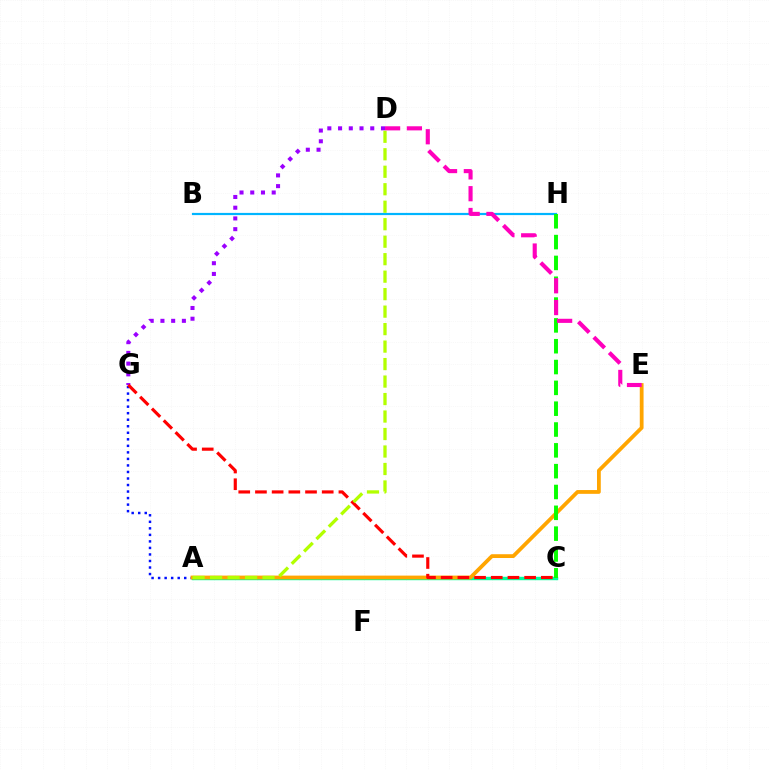{('B', 'H'): [{'color': '#00b5ff', 'line_style': 'solid', 'thickness': 1.58}], ('A', 'G'): [{'color': '#0010ff', 'line_style': 'dotted', 'thickness': 1.77}], ('A', 'C'): [{'color': '#00ff9d', 'line_style': 'solid', 'thickness': 2.46}], ('A', 'E'): [{'color': '#ffa500', 'line_style': 'solid', 'thickness': 2.73}], ('D', 'G'): [{'color': '#9b00ff', 'line_style': 'dotted', 'thickness': 2.91}], ('C', 'H'): [{'color': '#08ff00', 'line_style': 'dashed', 'thickness': 2.83}], ('C', 'G'): [{'color': '#ff0000', 'line_style': 'dashed', 'thickness': 2.27}], ('A', 'D'): [{'color': '#b3ff00', 'line_style': 'dashed', 'thickness': 2.38}], ('D', 'E'): [{'color': '#ff00bd', 'line_style': 'dashed', 'thickness': 2.96}]}